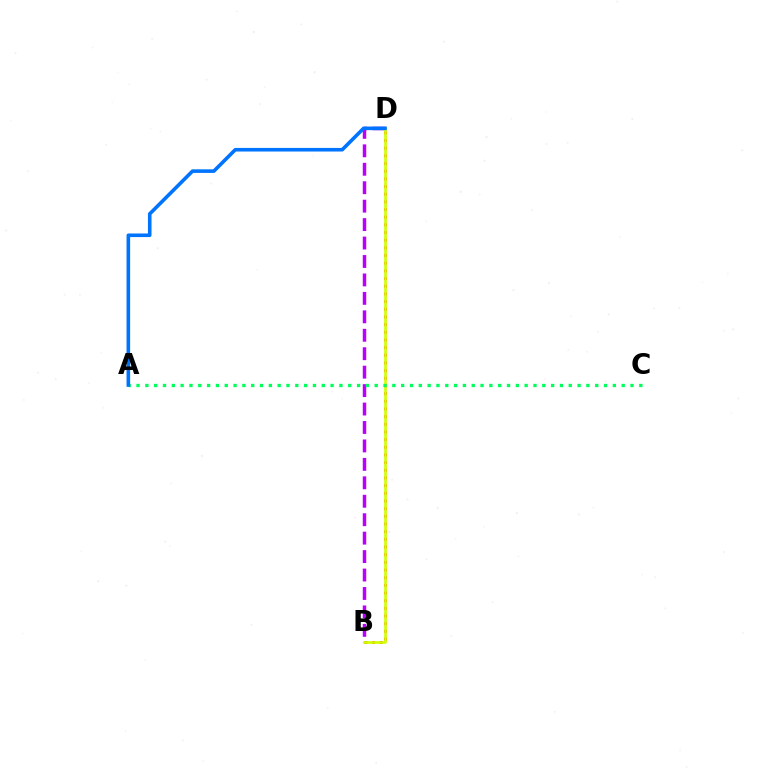{('B', 'D'): [{'color': '#ff0000', 'line_style': 'dotted', 'thickness': 2.08}, {'color': '#b900ff', 'line_style': 'dashed', 'thickness': 2.51}, {'color': '#d1ff00', 'line_style': 'solid', 'thickness': 1.91}], ('A', 'C'): [{'color': '#00ff5c', 'line_style': 'dotted', 'thickness': 2.4}], ('A', 'D'): [{'color': '#0074ff', 'line_style': 'solid', 'thickness': 2.59}]}